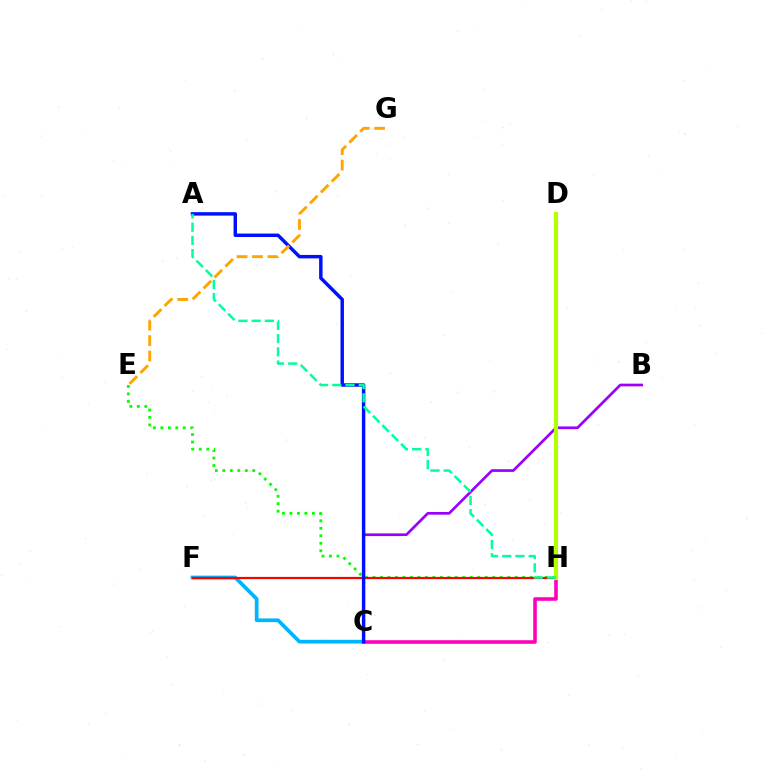{('E', 'H'): [{'color': '#08ff00', 'line_style': 'dotted', 'thickness': 2.03}], ('C', 'F'): [{'color': '#00b5ff', 'line_style': 'solid', 'thickness': 2.68}], ('F', 'H'): [{'color': '#ff0000', 'line_style': 'solid', 'thickness': 1.59}], ('B', 'C'): [{'color': '#9b00ff', 'line_style': 'solid', 'thickness': 1.94}], ('C', 'H'): [{'color': '#ff00bd', 'line_style': 'solid', 'thickness': 2.58}], ('D', 'H'): [{'color': '#b3ff00', 'line_style': 'solid', 'thickness': 2.99}], ('A', 'C'): [{'color': '#0010ff', 'line_style': 'solid', 'thickness': 2.49}], ('E', 'G'): [{'color': '#ffa500', 'line_style': 'dashed', 'thickness': 2.09}], ('A', 'H'): [{'color': '#00ff9d', 'line_style': 'dashed', 'thickness': 1.8}]}